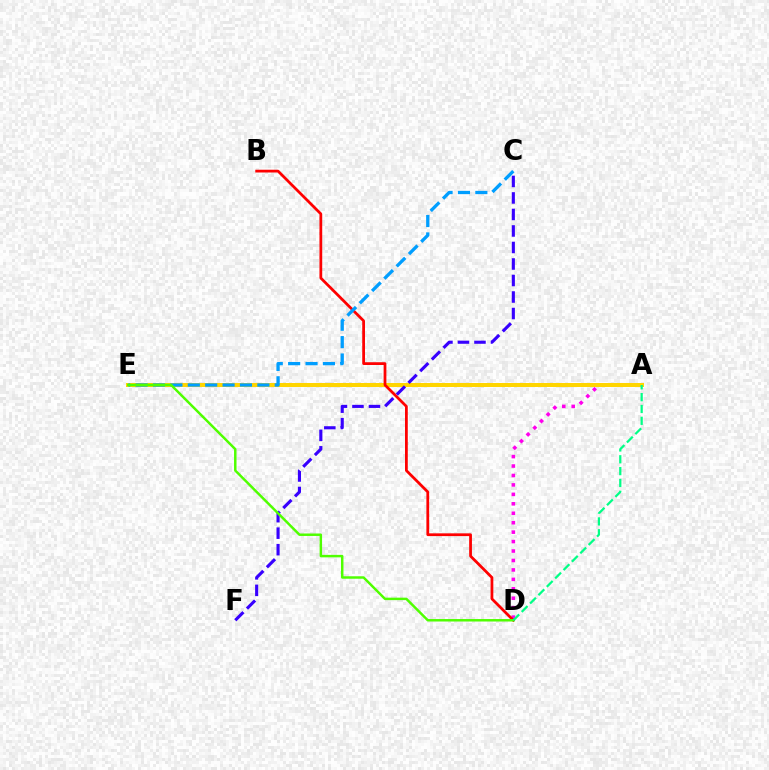{('A', 'D'): [{'color': '#ff00ed', 'line_style': 'dotted', 'thickness': 2.57}, {'color': '#00ff86', 'line_style': 'dashed', 'thickness': 1.61}], ('A', 'E'): [{'color': '#ffd500', 'line_style': 'solid', 'thickness': 2.88}], ('B', 'D'): [{'color': '#ff0000', 'line_style': 'solid', 'thickness': 1.99}], ('C', 'F'): [{'color': '#3700ff', 'line_style': 'dashed', 'thickness': 2.24}], ('C', 'E'): [{'color': '#009eff', 'line_style': 'dashed', 'thickness': 2.36}], ('D', 'E'): [{'color': '#4fff00', 'line_style': 'solid', 'thickness': 1.78}]}